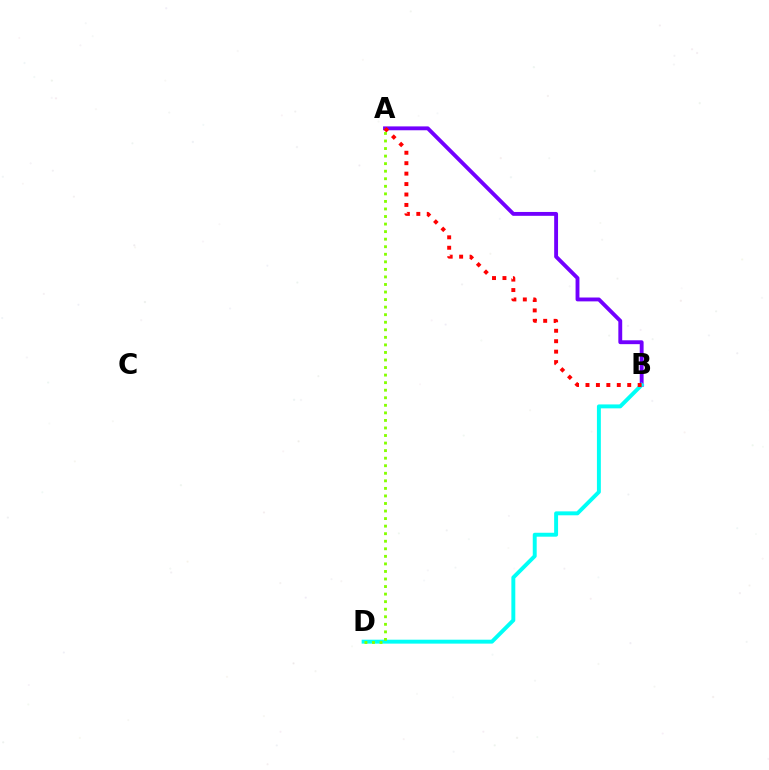{('A', 'B'): [{'color': '#7200ff', 'line_style': 'solid', 'thickness': 2.78}, {'color': '#ff0000', 'line_style': 'dotted', 'thickness': 2.84}], ('B', 'D'): [{'color': '#00fff6', 'line_style': 'solid', 'thickness': 2.83}], ('A', 'D'): [{'color': '#84ff00', 'line_style': 'dotted', 'thickness': 2.05}]}